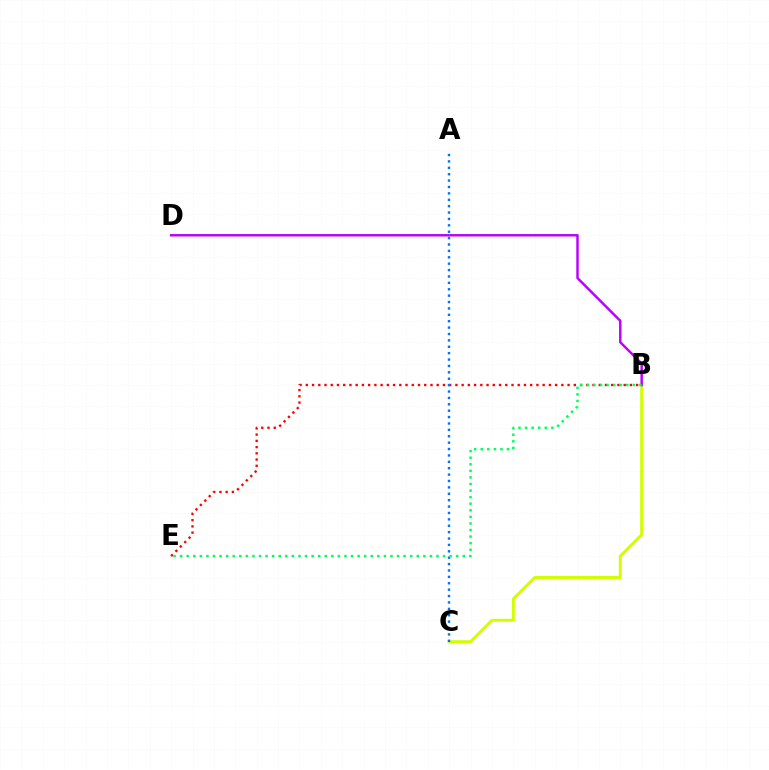{('B', 'E'): [{'color': '#ff0000', 'line_style': 'dotted', 'thickness': 1.69}, {'color': '#00ff5c', 'line_style': 'dotted', 'thickness': 1.79}], ('B', 'C'): [{'color': '#d1ff00', 'line_style': 'solid', 'thickness': 2.13}], ('A', 'C'): [{'color': '#0074ff', 'line_style': 'dotted', 'thickness': 1.74}], ('B', 'D'): [{'color': '#b900ff', 'line_style': 'solid', 'thickness': 1.76}]}